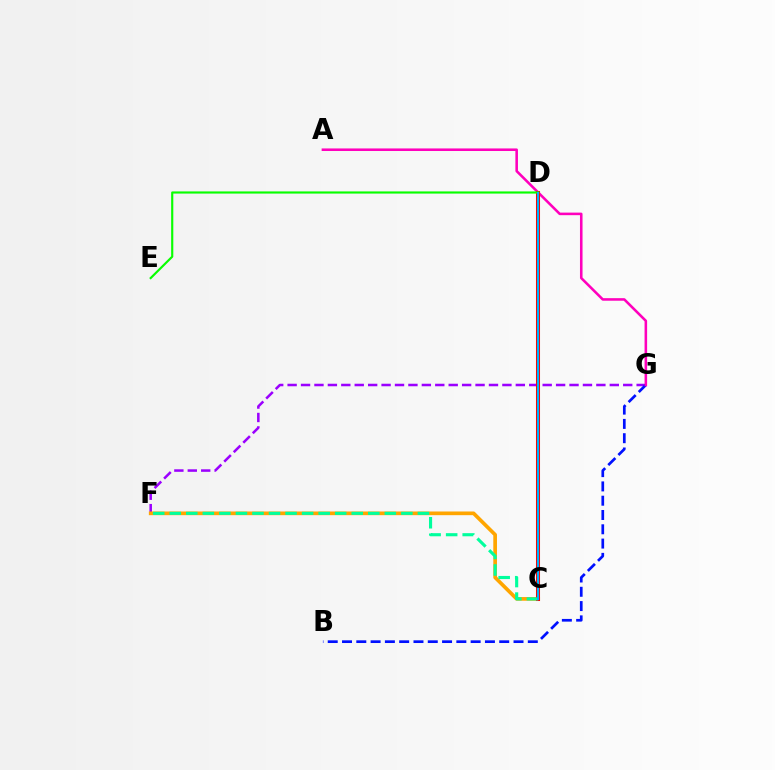{('F', 'G'): [{'color': '#9b00ff', 'line_style': 'dashed', 'thickness': 1.82}], ('B', 'G'): [{'color': '#0010ff', 'line_style': 'dashed', 'thickness': 1.94}], ('C', 'F'): [{'color': '#ffa500', 'line_style': 'solid', 'thickness': 2.65}, {'color': '#00ff9d', 'line_style': 'dashed', 'thickness': 2.25}], ('C', 'D'): [{'color': '#b3ff00', 'line_style': 'dashed', 'thickness': 2.82}, {'color': '#ff0000', 'line_style': 'solid', 'thickness': 2.92}, {'color': '#00b5ff', 'line_style': 'solid', 'thickness': 1.53}], ('A', 'G'): [{'color': '#ff00bd', 'line_style': 'solid', 'thickness': 1.85}], ('D', 'E'): [{'color': '#08ff00', 'line_style': 'solid', 'thickness': 1.55}]}